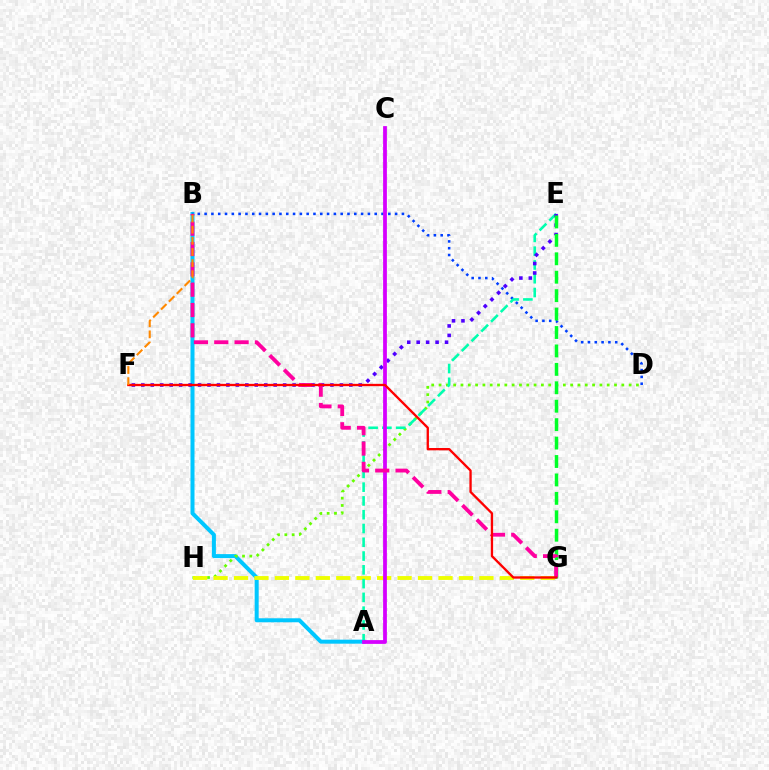{('A', 'B'): [{'color': '#00c7ff', 'line_style': 'solid', 'thickness': 2.88}], ('D', 'H'): [{'color': '#66ff00', 'line_style': 'dotted', 'thickness': 1.99}], ('B', 'D'): [{'color': '#003fff', 'line_style': 'dotted', 'thickness': 1.85}], ('G', 'H'): [{'color': '#eeff00', 'line_style': 'dashed', 'thickness': 2.78}], ('A', 'E'): [{'color': '#00ffaf', 'line_style': 'dashed', 'thickness': 1.87}], ('E', 'F'): [{'color': '#4f00ff', 'line_style': 'dotted', 'thickness': 2.57}], ('A', 'C'): [{'color': '#d600ff', 'line_style': 'solid', 'thickness': 2.72}], ('E', 'G'): [{'color': '#00ff27', 'line_style': 'dashed', 'thickness': 2.5}], ('B', 'G'): [{'color': '#ff00a0', 'line_style': 'dashed', 'thickness': 2.76}], ('F', 'G'): [{'color': '#ff0000', 'line_style': 'solid', 'thickness': 1.67}], ('B', 'F'): [{'color': '#ff8800', 'line_style': 'dashed', 'thickness': 1.51}]}